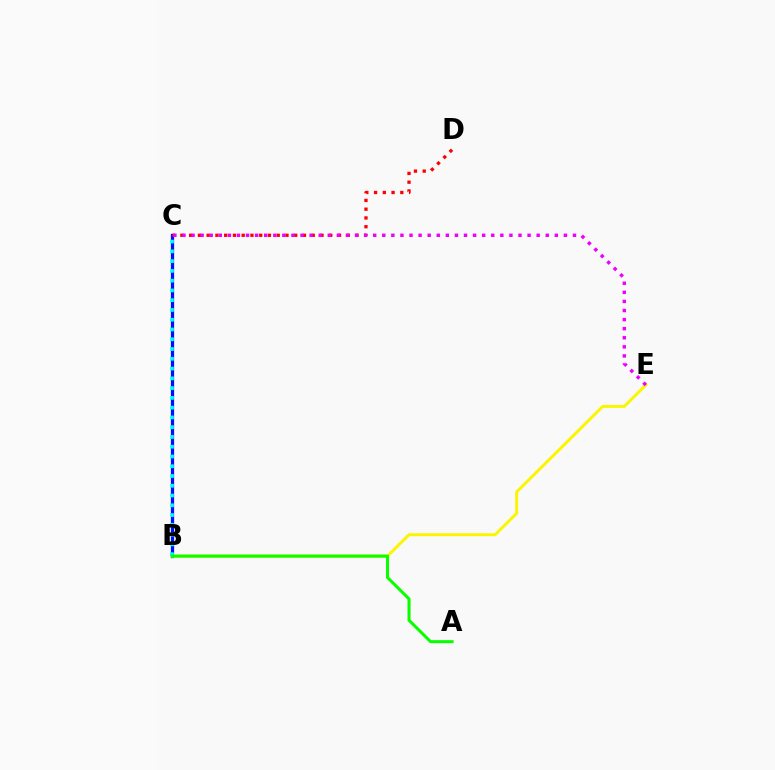{('B', 'C'): [{'color': '#0010ff', 'line_style': 'solid', 'thickness': 2.34}, {'color': '#00fff6', 'line_style': 'dotted', 'thickness': 2.65}], ('C', 'D'): [{'color': '#ff0000', 'line_style': 'dotted', 'thickness': 2.38}], ('B', 'E'): [{'color': '#fcf500', 'line_style': 'solid', 'thickness': 2.13}], ('C', 'E'): [{'color': '#ee00ff', 'line_style': 'dotted', 'thickness': 2.47}], ('A', 'B'): [{'color': '#08ff00', 'line_style': 'solid', 'thickness': 2.19}]}